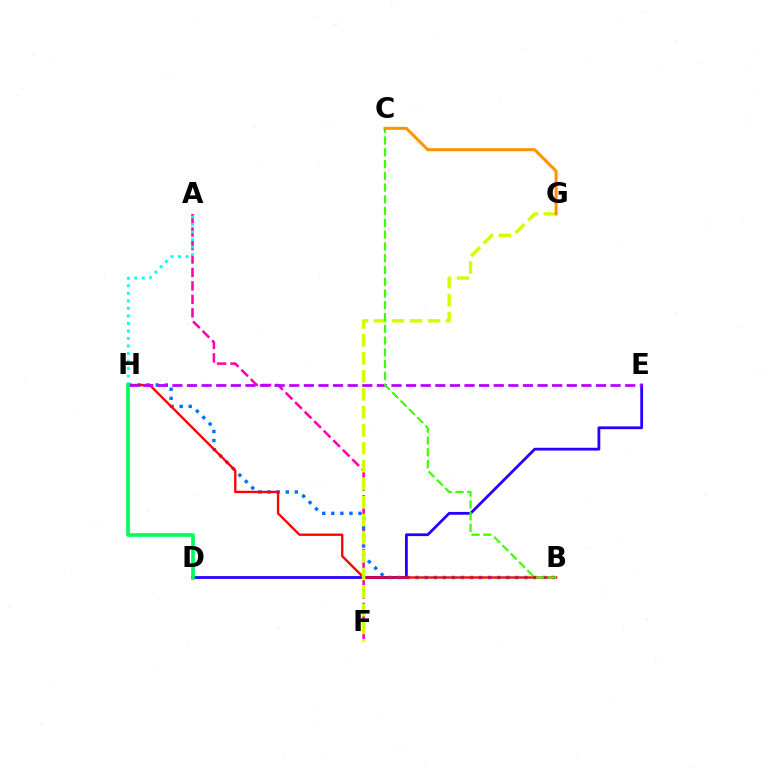{('A', 'F'): [{'color': '#ff00ac', 'line_style': 'dashed', 'thickness': 1.83}], ('D', 'E'): [{'color': '#2500ff', 'line_style': 'solid', 'thickness': 2.0}], ('B', 'H'): [{'color': '#0074ff', 'line_style': 'dotted', 'thickness': 2.46}, {'color': '#ff0000', 'line_style': 'solid', 'thickness': 1.68}], ('F', 'G'): [{'color': '#d1ff00', 'line_style': 'dashed', 'thickness': 2.44}], ('E', 'H'): [{'color': '#b900ff', 'line_style': 'dashed', 'thickness': 1.98}], ('B', 'C'): [{'color': '#3dff00', 'line_style': 'dashed', 'thickness': 1.6}], ('C', 'G'): [{'color': '#ff9400', 'line_style': 'solid', 'thickness': 2.18}], ('A', 'H'): [{'color': '#00fff6', 'line_style': 'dotted', 'thickness': 2.04}], ('D', 'H'): [{'color': '#00ff5c', 'line_style': 'solid', 'thickness': 2.65}]}